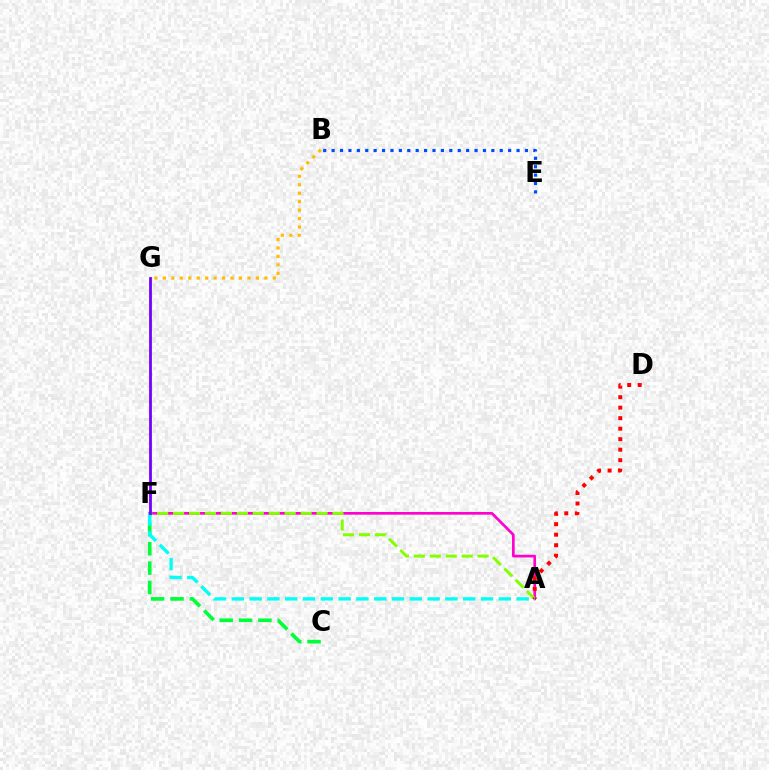{('A', 'F'): [{'color': '#ff00cf', 'line_style': 'solid', 'thickness': 1.93}, {'color': '#84ff00', 'line_style': 'dashed', 'thickness': 2.17}, {'color': '#00fff6', 'line_style': 'dashed', 'thickness': 2.42}], ('C', 'F'): [{'color': '#00ff39', 'line_style': 'dashed', 'thickness': 2.63}], ('B', 'G'): [{'color': '#ffbd00', 'line_style': 'dotted', 'thickness': 2.3}], ('B', 'E'): [{'color': '#004bff', 'line_style': 'dotted', 'thickness': 2.28}], ('A', 'D'): [{'color': '#ff0000', 'line_style': 'dotted', 'thickness': 2.86}], ('F', 'G'): [{'color': '#7200ff', 'line_style': 'solid', 'thickness': 2.0}]}